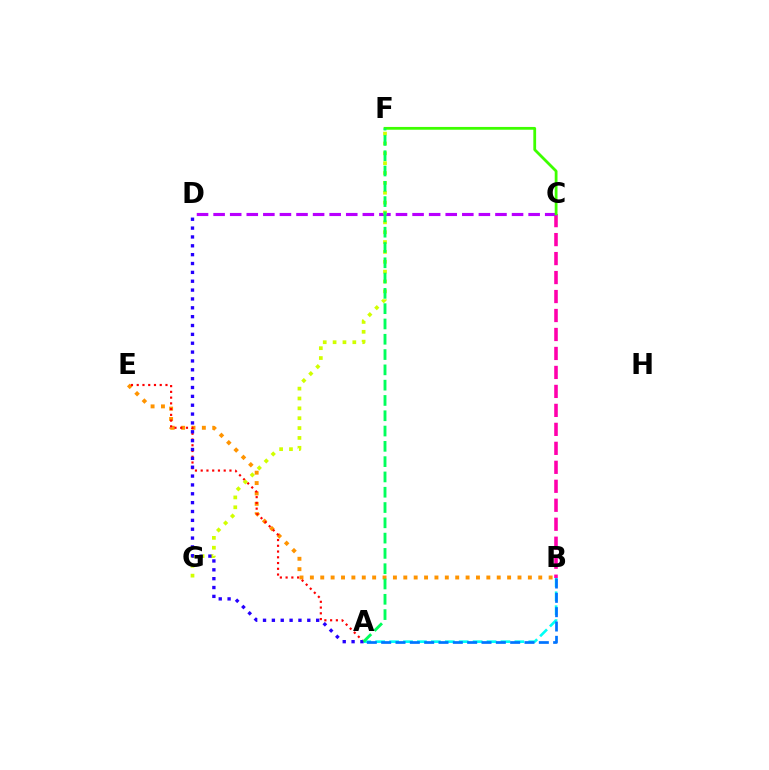{('B', 'E'): [{'color': '#ff9400', 'line_style': 'dotted', 'thickness': 2.82}], ('A', 'B'): [{'color': '#00fff6', 'line_style': 'dashed', 'thickness': 1.89}, {'color': '#0074ff', 'line_style': 'dashed', 'thickness': 1.95}], ('A', 'E'): [{'color': '#ff0000', 'line_style': 'dotted', 'thickness': 1.56}], ('B', 'C'): [{'color': '#ff00ac', 'line_style': 'dashed', 'thickness': 2.58}], ('C', 'D'): [{'color': '#b900ff', 'line_style': 'dashed', 'thickness': 2.25}], ('F', 'G'): [{'color': '#d1ff00', 'line_style': 'dotted', 'thickness': 2.68}], ('C', 'F'): [{'color': '#3dff00', 'line_style': 'solid', 'thickness': 2.0}], ('A', 'D'): [{'color': '#2500ff', 'line_style': 'dotted', 'thickness': 2.41}], ('A', 'F'): [{'color': '#00ff5c', 'line_style': 'dashed', 'thickness': 2.08}]}